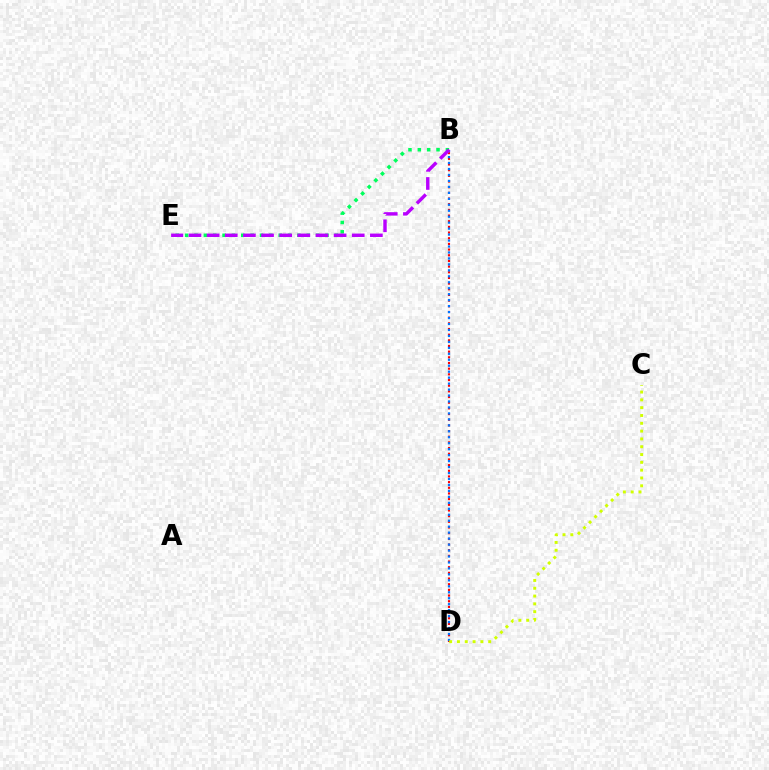{('B', 'D'): [{'color': '#ff0000', 'line_style': 'dotted', 'thickness': 1.54}, {'color': '#0074ff', 'line_style': 'dotted', 'thickness': 1.62}], ('B', 'E'): [{'color': '#00ff5c', 'line_style': 'dotted', 'thickness': 2.54}, {'color': '#b900ff', 'line_style': 'dashed', 'thickness': 2.46}], ('C', 'D'): [{'color': '#d1ff00', 'line_style': 'dotted', 'thickness': 2.12}]}